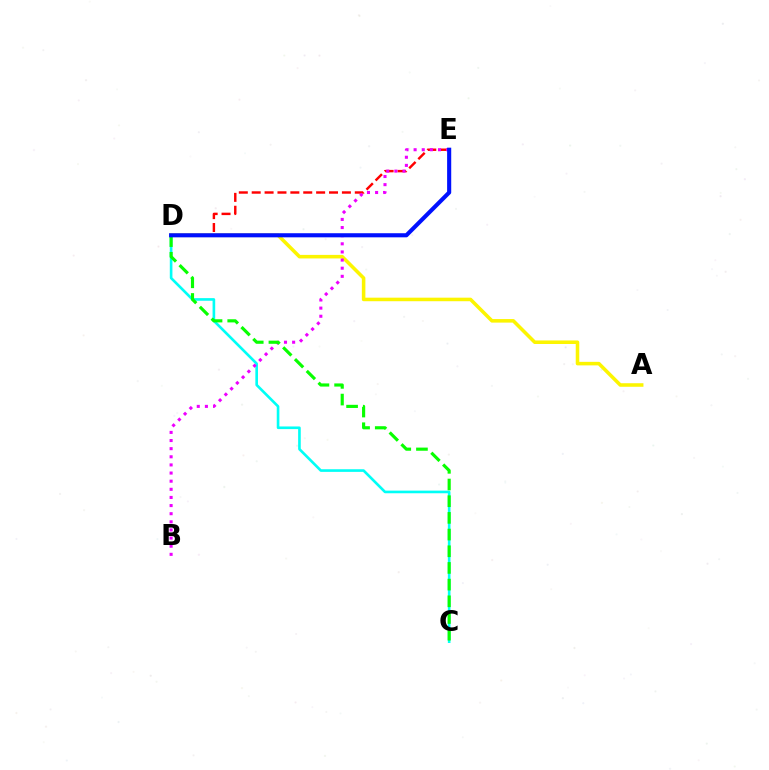{('C', 'D'): [{'color': '#00fff6', 'line_style': 'solid', 'thickness': 1.9}, {'color': '#08ff00', 'line_style': 'dashed', 'thickness': 2.27}], ('D', 'E'): [{'color': '#ff0000', 'line_style': 'dashed', 'thickness': 1.75}, {'color': '#0010ff', 'line_style': 'solid', 'thickness': 2.95}], ('A', 'D'): [{'color': '#fcf500', 'line_style': 'solid', 'thickness': 2.55}], ('B', 'E'): [{'color': '#ee00ff', 'line_style': 'dotted', 'thickness': 2.21}]}